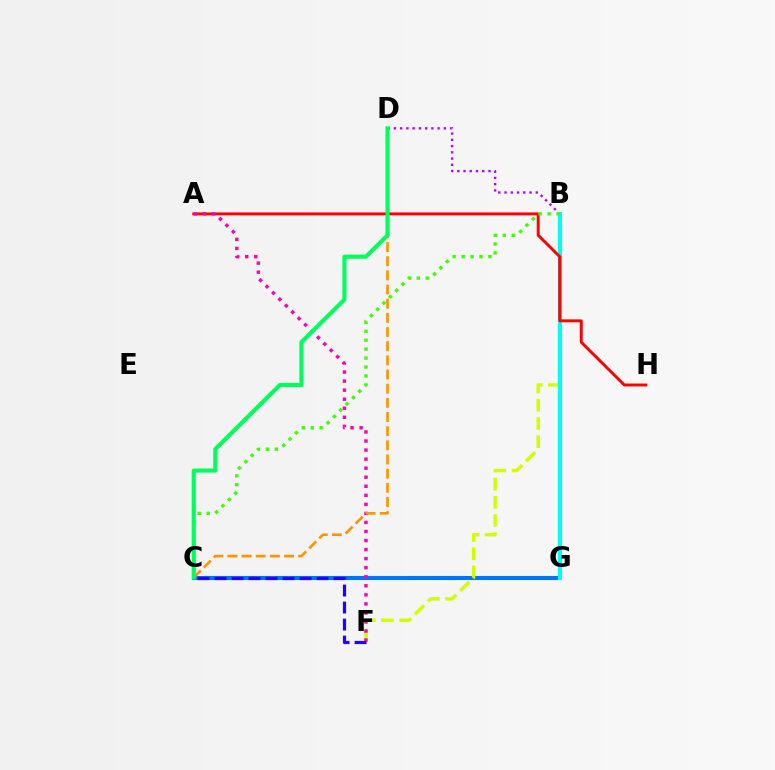{('C', 'G'): [{'color': '#0074ff', 'line_style': 'solid', 'thickness': 2.94}], ('B', 'F'): [{'color': '#d1ff00', 'line_style': 'dashed', 'thickness': 2.48}], ('B', 'D'): [{'color': '#b900ff', 'line_style': 'dotted', 'thickness': 1.7}], ('B', 'G'): [{'color': '#00fff6', 'line_style': 'solid', 'thickness': 2.87}], ('A', 'H'): [{'color': '#ff0000', 'line_style': 'solid', 'thickness': 2.11}], ('A', 'F'): [{'color': '#ff00ac', 'line_style': 'dotted', 'thickness': 2.46}], ('C', 'D'): [{'color': '#ff9400', 'line_style': 'dashed', 'thickness': 1.92}, {'color': '#00ff5c', 'line_style': 'solid', 'thickness': 2.94}], ('C', 'F'): [{'color': '#2500ff', 'line_style': 'dashed', 'thickness': 2.31}], ('B', 'C'): [{'color': '#3dff00', 'line_style': 'dotted', 'thickness': 2.43}]}